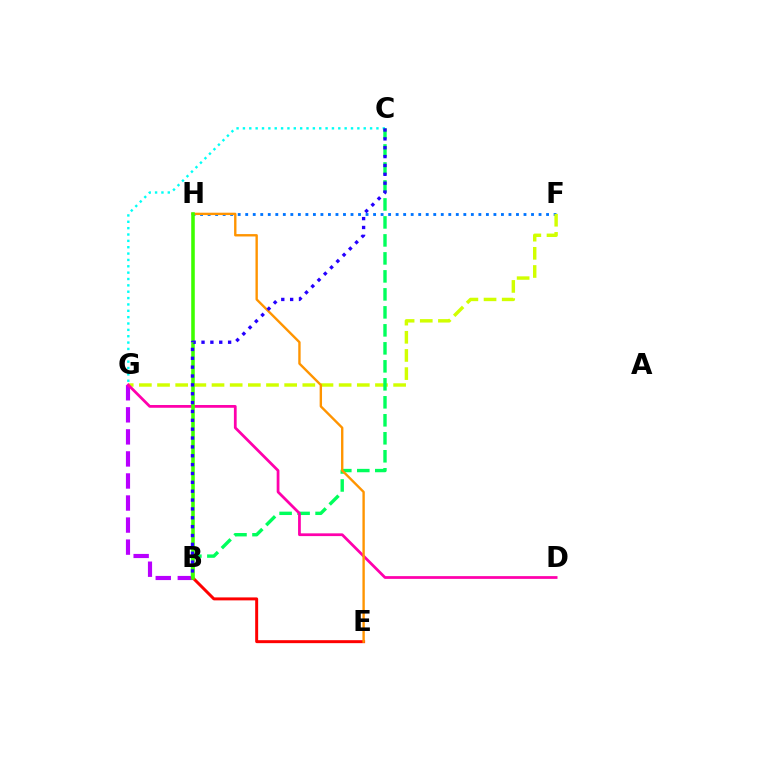{('B', 'G'): [{'color': '#b900ff', 'line_style': 'dashed', 'thickness': 2.99}], ('C', 'G'): [{'color': '#00fff6', 'line_style': 'dotted', 'thickness': 1.73}], ('F', 'H'): [{'color': '#0074ff', 'line_style': 'dotted', 'thickness': 2.04}], ('F', 'G'): [{'color': '#d1ff00', 'line_style': 'dashed', 'thickness': 2.47}], ('B', 'E'): [{'color': '#ff0000', 'line_style': 'solid', 'thickness': 2.14}], ('B', 'C'): [{'color': '#00ff5c', 'line_style': 'dashed', 'thickness': 2.44}, {'color': '#2500ff', 'line_style': 'dotted', 'thickness': 2.41}], ('D', 'G'): [{'color': '#ff00ac', 'line_style': 'solid', 'thickness': 1.98}], ('E', 'H'): [{'color': '#ff9400', 'line_style': 'solid', 'thickness': 1.71}], ('B', 'H'): [{'color': '#3dff00', 'line_style': 'solid', 'thickness': 2.57}]}